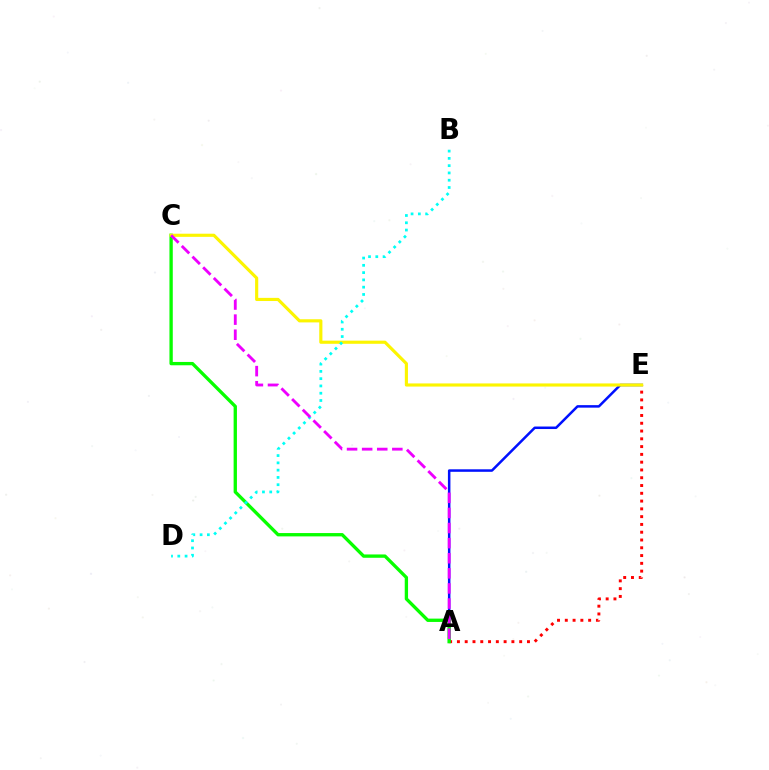{('A', 'E'): [{'color': '#ff0000', 'line_style': 'dotted', 'thickness': 2.11}, {'color': '#0010ff', 'line_style': 'solid', 'thickness': 1.81}], ('A', 'C'): [{'color': '#08ff00', 'line_style': 'solid', 'thickness': 2.4}, {'color': '#ee00ff', 'line_style': 'dashed', 'thickness': 2.05}], ('C', 'E'): [{'color': '#fcf500', 'line_style': 'solid', 'thickness': 2.26}], ('B', 'D'): [{'color': '#00fff6', 'line_style': 'dotted', 'thickness': 1.98}]}